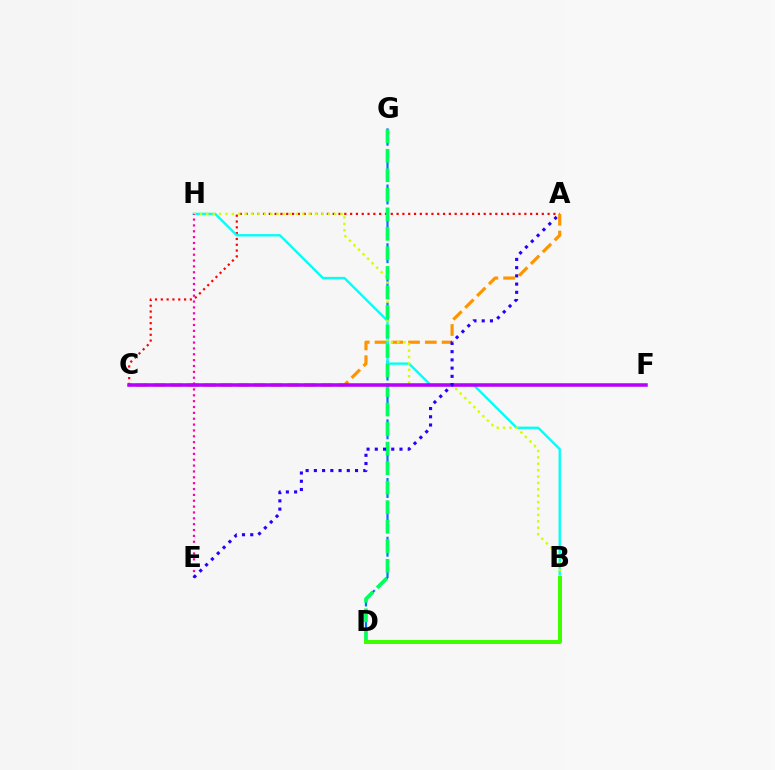{('D', 'G'): [{'color': '#0074ff', 'line_style': 'dashed', 'thickness': 1.6}, {'color': '#00ff5c', 'line_style': 'dashed', 'thickness': 2.65}], ('A', 'C'): [{'color': '#ff0000', 'line_style': 'dotted', 'thickness': 1.58}, {'color': '#ff9400', 'line_style': 'dashed', 'thickness': 2.28}], ('B', 'H'): [{'color': '#00fff6', 'line_style': 'solid', 'thickness': 1.7}, {'color': '#d1ff00', 'line_style': 'dotted', 'thickness': 1.74}], ('E', 'H'): [{'color': '#ff00ac', 'line_style': 'dotted', 'thickness': 1.59}], ('C', 'F'): [{'color': '#b900ff', 'line_style': 'solid', 'thickness': 2.55}], ('A', 'E'): [{'color': '#2500ff', 'line_style': 'dotted', 'thickness': 2.24}], ('B', 'D'): [{'color': '#3dff00', 'line_style': 'solid', 'thickness': 2.86}]}